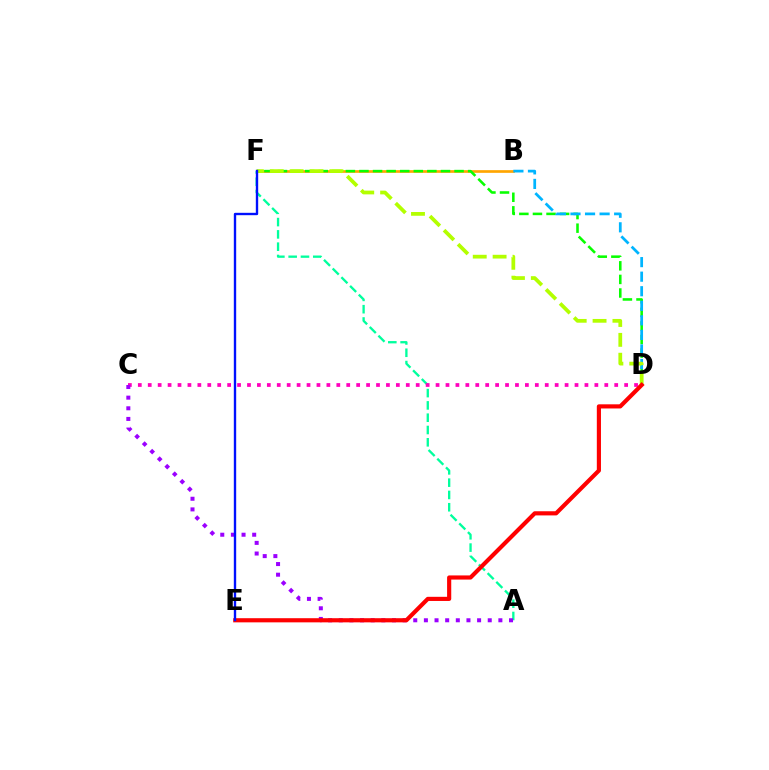{('A', 'F'): [{'color': '#00ff9d', 'line_style': 'dashed', 'thickness': 1.67}], ('C', 'D'): [{'color': '#ff00bd', 'line_style': 'dotted', 'thickness': 2.7}], ('B', 'F'): [{'color': '#ffa500', 'line_style': 'solid', 'thickness': 1.93}], ('A', 'C'): [{'color': '#9b00ff', 'line_style': 'dotted', 'thickness': 2.89}], ('D', 'F'): [{'color': '#08ff00', 'line_style': 'dashed', 'thickness': 1.85}, {'color': '#b3ff00', 'line_style': 'dashed', 'thickness': 2.7}], ('B', 'D'): [{'color': '#00b5ff', 'line_style': 'dashed', 'thickness': 1.98}], ('D', 'E'): [{'color': '#ff0000', 'line_style': 'solid', 'thickness': 2.99}], ('E', 'F'): [{'color': '#0010ff', 'line_style': 'solid', 'thickness': 1.7}]}